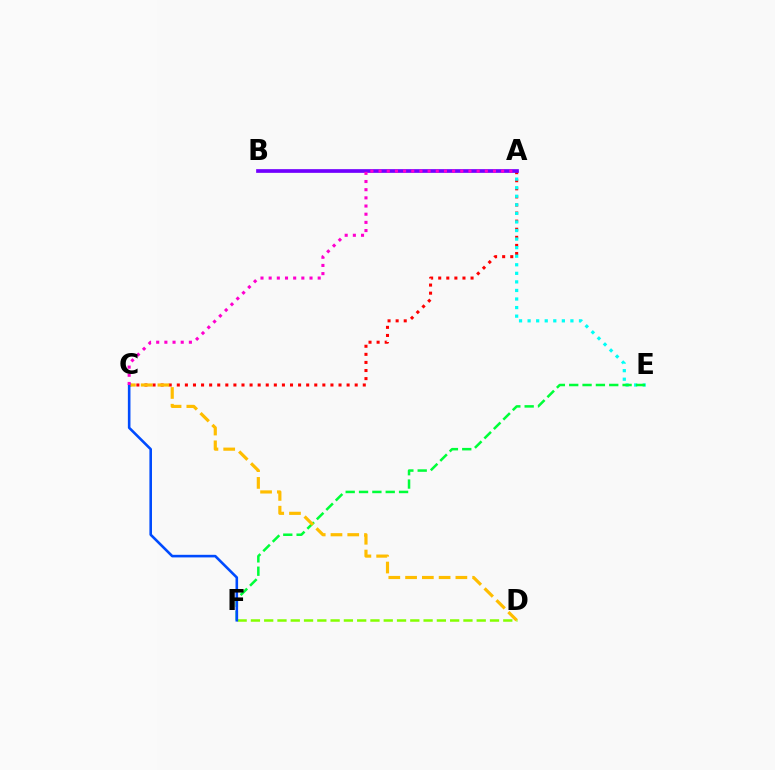{('A', 'C'): [{'color': '#ff0000', 'line_style': 'dotted', 'thickness': 2.2}, {'color': '#ff00cf', 'line_style': 'dotted', 'thickness': 2.22}], ('D', 'F'): [{'color': '#84ff00', 'line_style': 'dashed', 'thickness': 1.8}], ('A', 'E'): [{'color': '#00fff6', 'line_style': 'dotted', 'thickness': 2.33}], ('A', 'B'): [{'color': '#7200ff', 'line_style': 'solid', 'thickness': 2.66}], ('E', 'F'): [{'color': '#00ff39', 'line_style': 'dashed', 'thickness': 1.81}], ('C', 'D'): [{'color': '#ffbd00', 'line_style': 'dashed', 'thickness': 2.28}], ('C', 'F'): [{'color': '#004bff', 'line_style': 'solid', 'thickness': 1.87}]}